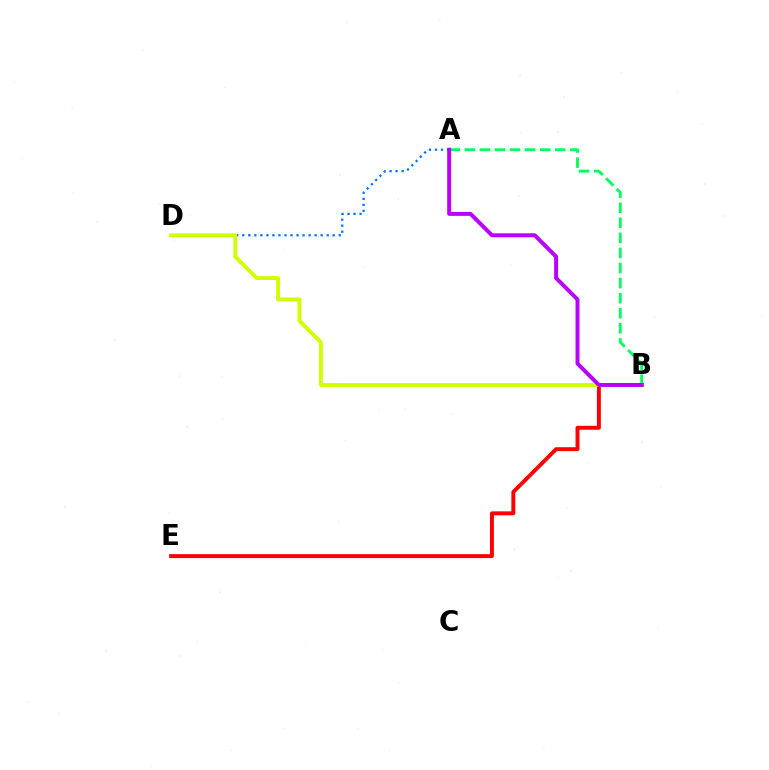{('A', 'D'): [{'color': '#0074ff', 'line_style': 'dotted', 'thickness': 1.64}], ('B', 'E'): [{'color': '#ff0000', 'line_style': 'solid', 'thickness': 2.83}], ('B', 'D'): [{'color': '#d1ff00', 'line_style': 'solid', 'thickness': 2.8}], ('A', 'B'): [{'color': '#00ff5c', 'line_style': 'dashed', 'thickness': 2.05}, {'color': '#b900ff', 'line_style': 'solid', 'thickness': 2.85}]}